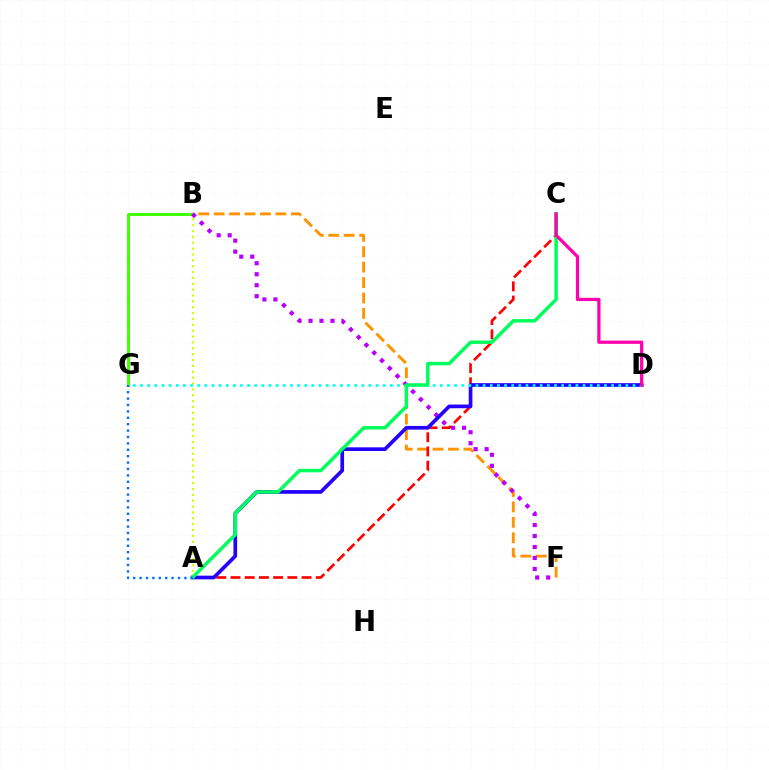{('B', 'F'): [{'color': '#ff9400', 'line_style': 'dashed', 'thickness': 2.1}, {'color': '#b900ff', 'line_style': 'dotted', 'thickness': 2.99}], ('A', 'B'): [{'color': '#d1ff00', 'line_style': 'dotted', 'thickness': 1.59}], ('B', 'G'): [{'color': '#3dff00', 'line_style': 'solid', 'thickness': 2.12}], ('A', 'C'): [{'color': '#ff0000', 'line_style': 'dashed', 'thickness': 1.93}, {'color': '#00ff5c', 'line_style': 'solid', 'thickness': 2.5}], ('A', 'D'): [{'color': '#2500ff', 'line_style': 'solid', 'thickness': 2.65}], ('D', 'G'): [{'color': '#00fff6', 'line_style': 'dotted', 'thickness': 1.94}], ('C', 'D'): [{'color': '#ff00ac', 'line_style': 'solid', 'thickness': 2.33}], ('A', 'G'): [{'color': '#0074ff', 'line_style': 'dotted', 'thickness': 1.74}]}